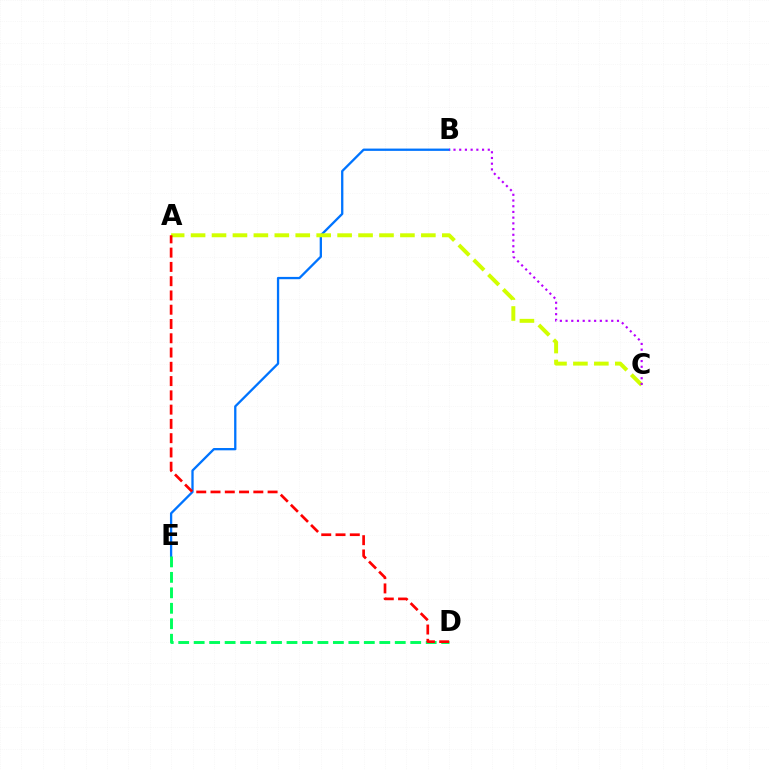{('B', 'E'): [{'color': '#0074ff', 'line_style': 'solid', 'thickness': 1.66}], ('A', 'C'): [{'color': '#d1ff00', 'line_style': 'dashed', 'thickness': 2.84}], ('B', 'C'): [{'color': '#b900ff', 'line_style': 'dotted', 'thickness': 1.55}], ('D', 'E'): [{'color': '#00ff5c', 'line_style': 'dashed', 'thickness': 2.1}], ('A', 'D'): [{'color': '#ff0000', 'line_style': 'dashed', 'thickness': 1.94}]}